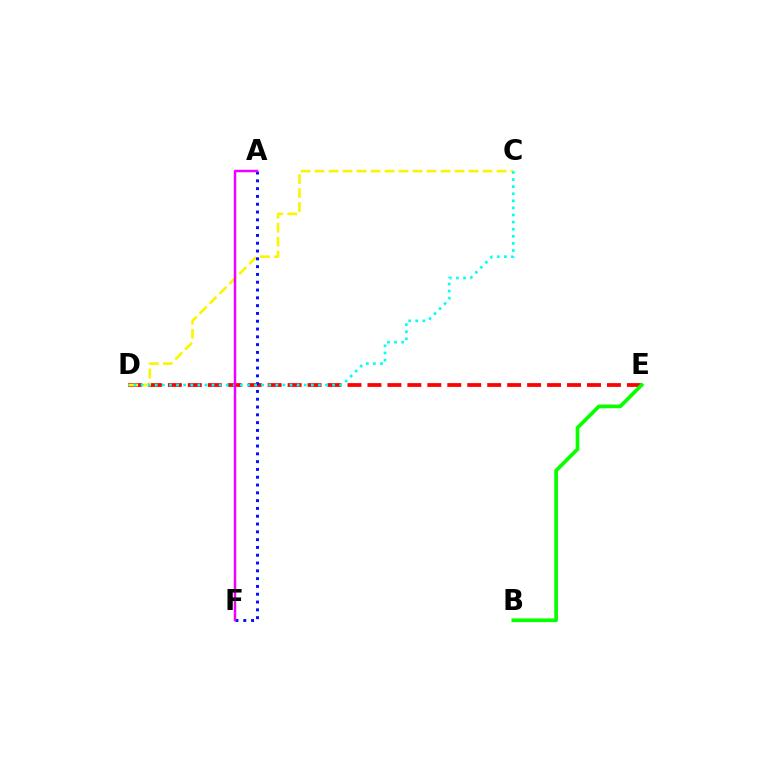{('D', 'E'): [{'color': '#ff0000', 'line_style': 'dashed', 'thickness': 2.71}], ('C', 'D'): [{'color': '#fcf500', 'line_style': 'dashed', 'thickness': 1.9}, {'color': '#00fff6', 'line_style': 'dotted', 'thickness': 1.93}], ('B', 'E'): [{'color': '#08ff00', 'line_style': 'solid', 'thickness': 2.66}], ('A', 'F'): [{'color': '#0010ff', 'line_style': 'dotted', 'thickness': 2.12}, {'color': '#ee00ff', 'line_style': 'solid', 'thickness': 1.79}]}